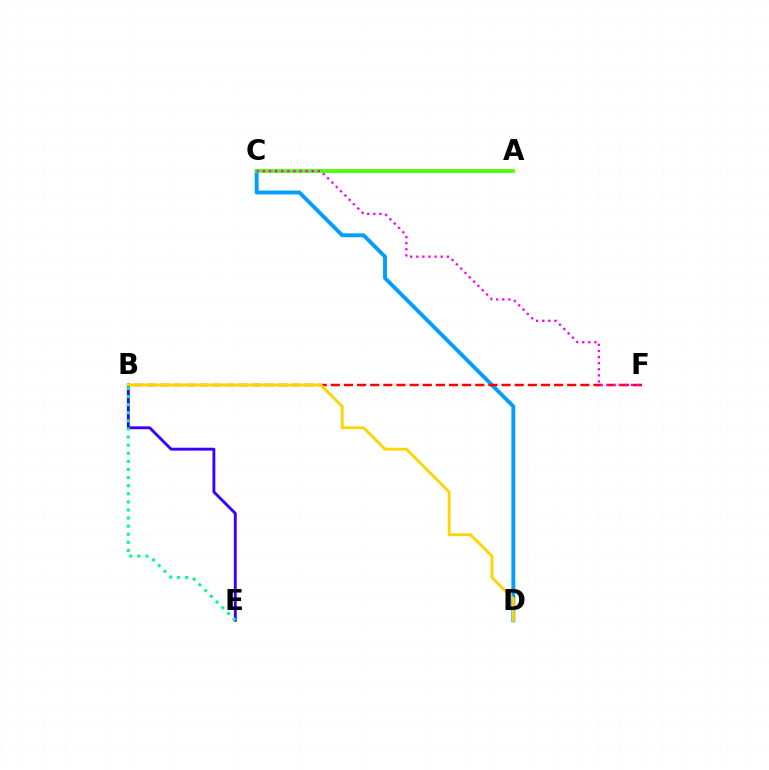{('B', 'E'): [{'color': '#3700ff', 'line_style': 'solid', 'thickness': 2.08}, {'color': '#00ff86', 'line_style': 'dotted', 'thickness': 2.2}], ('C', 'D'): [{'color': '#009eff', 'line_style': 'solid', 'thickness': 2.8}], ('B', 'F'): [{'color': '#ff0000', 'line_style': 'dashed', 'thickness': 1.78}], ('A', 'C'): [{'color': '#4fff00', 'line_style': 'solid', 'thickness': 2.72}], ('B', 'D'): [{'color': '#ffd500', 'line_style': 'solid', 'thickness': 2.07}], ('C', 'F'): [{'color': '#ff00ed', 'line_style': 'dotted', 'thickness': 1.66}]}